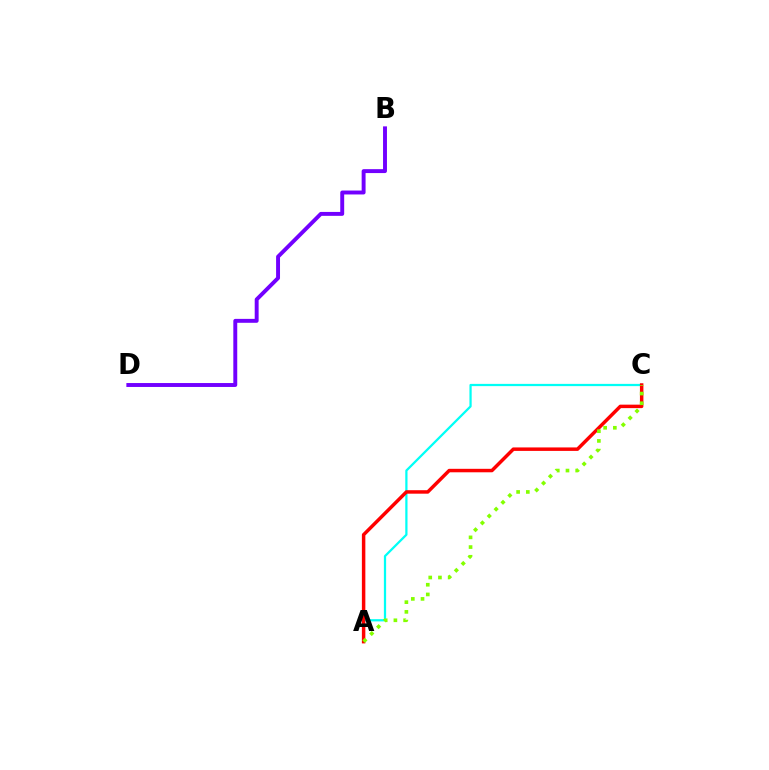{('B', 'D'): [{'color': '#7200ff', 'line_style': 'solid', 'thickness': 2.82}], ('A', 'C'): [{'color': '#00fff6', 'line_style': 'solid', 'thickness': 1.61}, {'color': '#ff0000', 'line_style': 'solid', 'thickness': 2.5}, {'color': '#84ff00', 'line_style': 'dotted', 'thickness': 2.64}]}